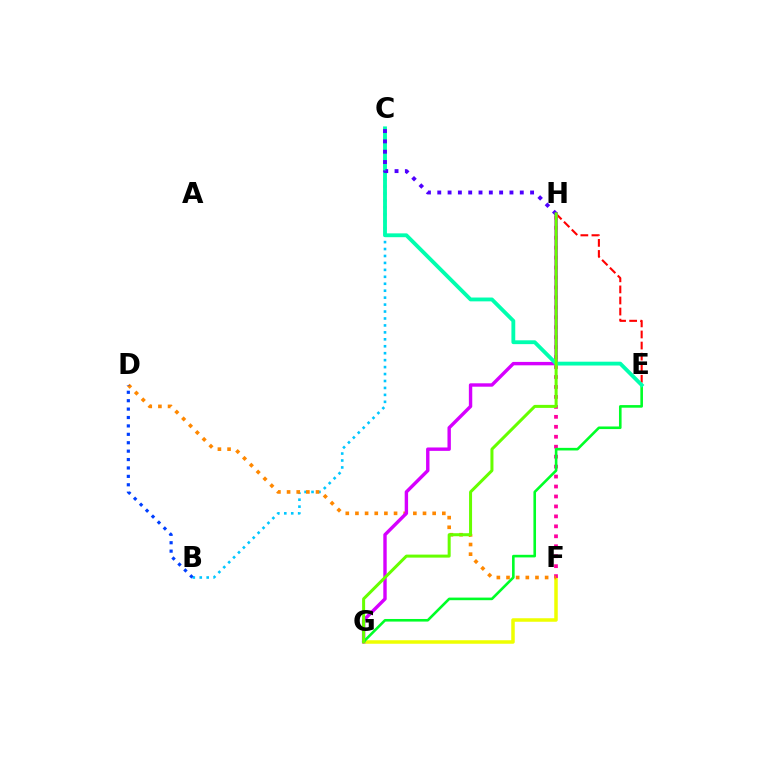{('F', 'G'): [{'color': '#eeff00', 'line_style': 'solid', 'thickness': 2.53}], ('B', 'C'): [{'color': '#00c7ff', 'line_style': 'dotted', 'thickness': 1.89}], ('E', 'H'): [{'color': '#ff0000', 'line_style': 'dashed', 'thickness': 1.5}], ('F', 'H'): [{'color': '#ff00a0', 'line_style': 'dotted', 'thickness': 2.7}], ('D', 'F'): [{'color': '#ff8800', 'line_style': 'dotted', 'thickness': 2.62}], ('B', 'D'): [{'color': '#003fff', 'line_style': 'dotted', 'thickness': 2.28}], ('G', 'H'): [{'color': '#d600ff', 'line_style': 'solid', 'thickness': 2.45}, {'color': '#66ff00', 'line_style': 'solid', 'thickness': 2.17}], ('E', 'G'): [{'color': '#00ff27', 'line_style': 'solid', 'thickness': 1.87}], ('C', 'E'): [{'color': '#00ffaf', 'line_style': 'solid', 'thickness': 2.76}], ('C', 'H'): [{'color': '#4f00ff', 'line_style': 'dotted', 'thickness': 2.8}]}